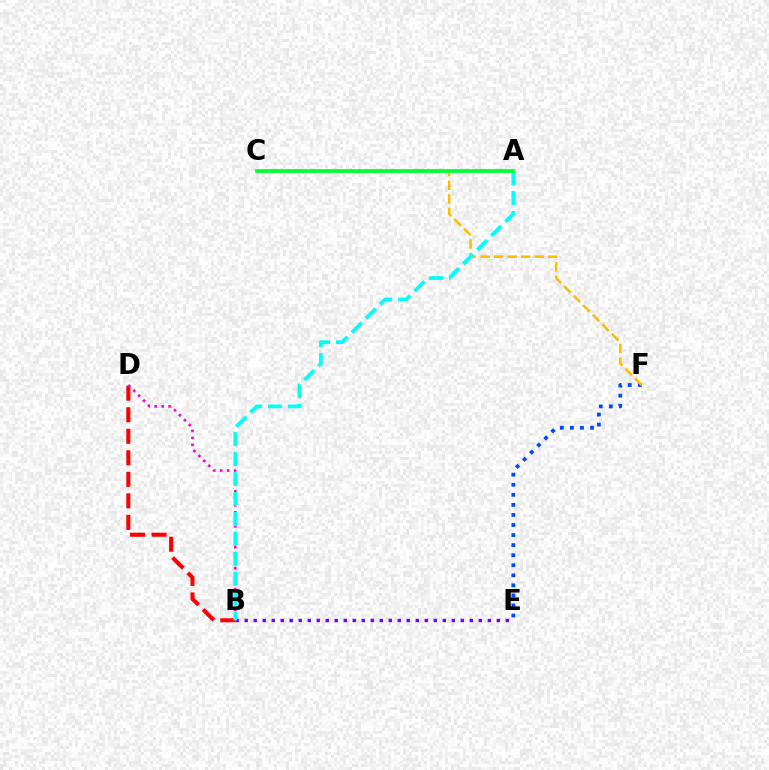{('B', 'D'): [{'color': '#ff0000', 'line_style': 'dashed', 'thickness': 2.93}, {'color': '#ff00cf', 'line_style': 'dotted', 'thickness': 1.9}], ('A', 'C'): [{'color': '#84ff00', 'line_style': 'dotted', 'thickness': 2.16}, {'color': '#00ff39', 'line_style': 'solid', 'thickness': 2.7}], ('E', 'F'): [{'color': '#004bff', 'line_style': 'dotted', 'thickness': 2.73}], ('C', 'F'): [{'color': '#ffbd00', 'line_style': 'dashed', 'thickness': 1.84}], ('B', 'E'): [{'color': '#7200ff', 'line_style': 'dotted', 'thickness': 2.45}], ('A', 'B'): [{'color': '#00fff6', 'line_style': 'dashed', 'thickness': 2.71}]}